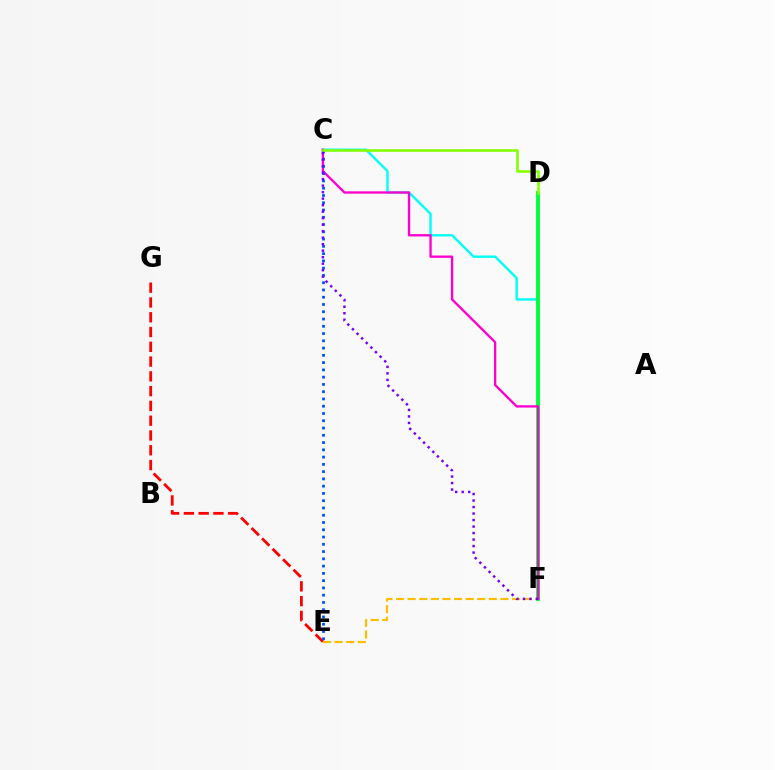{('E', 'G'): [{'color': '#ff0000', 'line_style': 'dashed', 'thickness': 2.01}], ('C', 'F'): [{'color': '#00fff6', 'line_style': 'solid', 'thickness': 1.72}, {'color': '#ff00cf', 'line_style': 'solid', 'thickness': 1.68}, {'color': '#7200ff', 'line_style': 'dotted', 'thickness': 1.77}], ('D', 'F'): [{'color': '#00ff39', 'line_style': 'solid', 'thickness': 2.78}], ('E', 'F'): [{'color': '#ffbd00', 'line_style': 'dashed', 'thickness': 1.58}], ('C', 'E'): [{'color': '#004bff', 'line_style': 'dotted', 'thickness': 1.97}], ('C', 'D'): [{'color': '#84ff00', 'line_style': 'solid', 'thickness': 1.88}]}